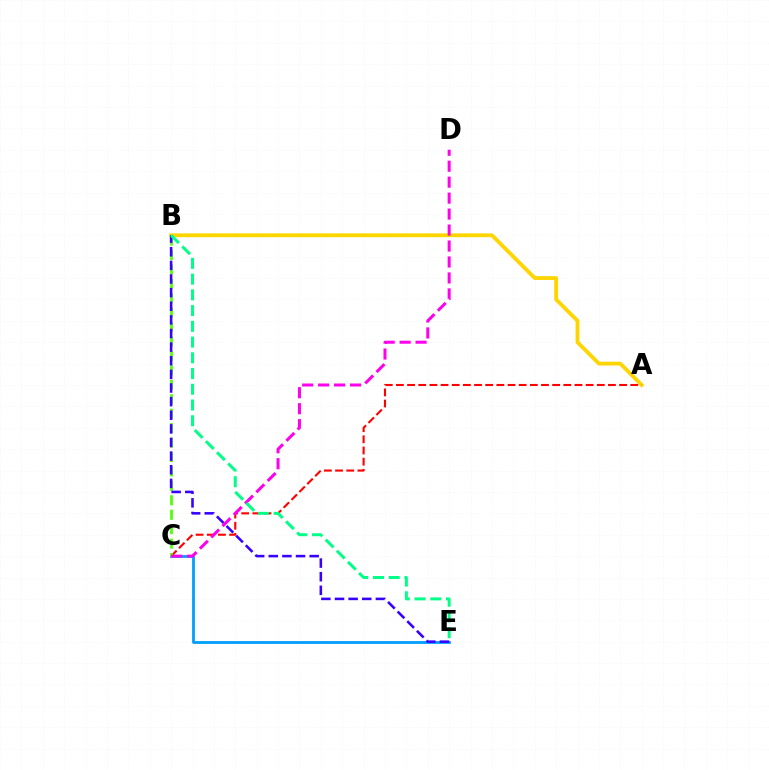{('C', 'E'): [{'color': '#009eff', 'line_style': 'solid', 'thickness': 2.0}], ('A', 'B'): [{'color': '#ffd500', 'line_style': 'solid', 'thickness': 2.74}], ('A', 'C'): [{'color': '#ff0000', 'line_style': 'dashed', 'thickness': 1.52}], ('B', 'C'): [{'color': '#4fff00', 'line_style': 'dashed', 'thickness': 1.96}], ('B', 'E'): [{'color': '#3700ff', 'line_style': 'dashed', 'thickness': 1.85}, {'color': '#00ff86', 'line_style': 'dashed', 'thickness': 2.14}], ('C', 'D'): [{'color': '#ff00ed', 'line_style': 'dashed', 'thickness': 2.17}]}